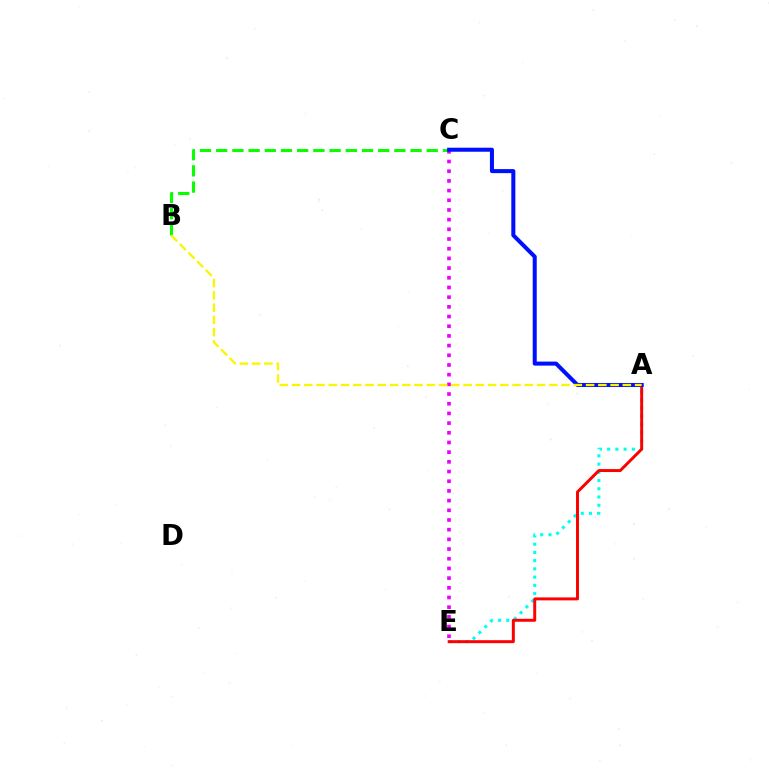{('B', 'C'): [{'color': '#08ff00', 'line_style': 'dashed', 'thickness': 2.2}], ('A', 'E'): [{'color': '#00fff6', 'line_style': 'dotted', 'thickness': 2.24}, {'color': '#ff0000', 'line_style': 'solid', 'thickness': 2.13}], ('C', 'E'): [{'color': '#ee00ff', 'line_style': 'dotted', 'thickness': 2.63}], ('A', 'C'): [{'color': '#0010ff', 'line_style': 'solid', 'thickness': 2.9}], ('A', 'B'): [{'color': '#fcf500', 'line_style': 'dashed', 'thickness': 1.66}]}